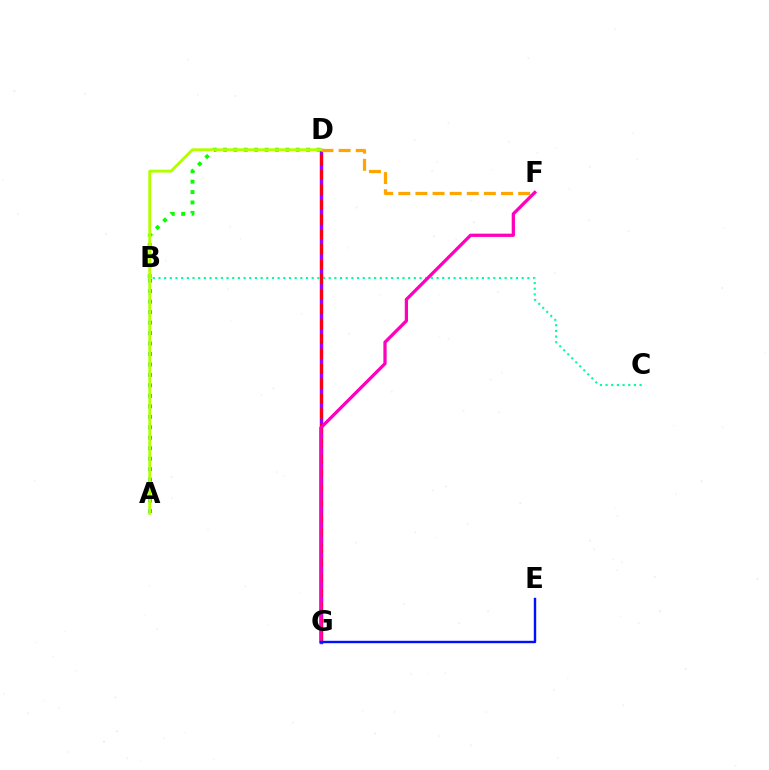{('D', 'G'): [{'color': '#9b00ff', 'line_style': 'solid', 'thickness': 2.48}, {'color': '#ff0000', 'line_style': 'dashed', 'thickness': 2.03}], ('D', 'F'): [{'color': '#ffa500', 'line_style': 'dashed', 'thickness': 2.33}], ('B', 'D'): [{'color': '#08ff00', 'line_style': 'dotted', 'thickness': 2.82}], ('B', 'C'): [{'color': '#00ff9d', 'line_style': 'dotted', 'thickness': 1.54}], ('F', 'G'): [{'color': '#ff00bd', 'line_style': 'solid', 'thickness': 2.35}], ('A', 'B'): [{'color': '#00b5ff', 'line_style': 'dotted', 'thickness': 2.84}], ('E', 'G'): [{'color': '#0010ff', 'line_style': 'solid', 'thickness': 1.73}], ('A', 'D'): [{'color': '#b3ff00', 'line_style': 'solid', 'thickness': 2.08}]}